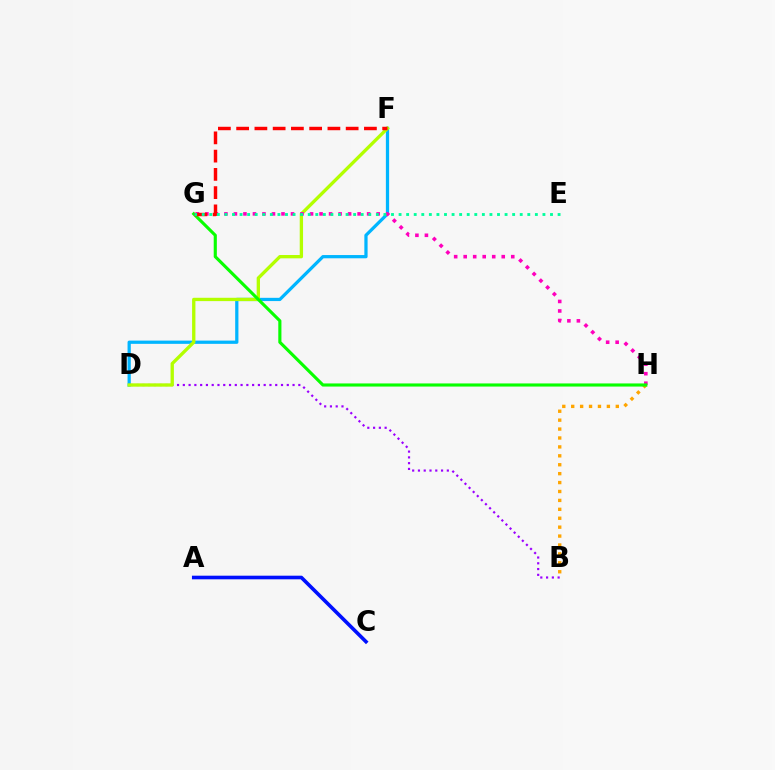{('B', 'D'): [{'color': '#9b00ff', 'line_style': 'dotted', 'thickness': 1.57}], ('D', 'F'): [{'color': '#00b5ff', 'line_style': 'solid', 'thickness': 2.34}, {'color': '#b3ff00', 'line_style': 'solid', 'thickness': 2.4}], ('B', 'H'): [{'color': '#ffa500', 'line_style': 'dotted', 'thickness': 2.42}], ('A', 'C'): [{'color': '#0010ff', 'line_style': 'solid', 'thickness': 2.6}], ('G', 'H'): [{'color': '#ff00bd', 'line_style': 'dotted', 'thickness': 2.59}, {'color': '#08ff00', 'line_style': 'solid', 'thickness': 2.25}], ('F', 'G'): [{'color': '#ff0000', 'line_style': 'dashed', 'thickness': 2.48}], ('E', 'G'): [{'color': '#00ff9d', 'line_style': 'dotted', 'thickness': 2.06}]}